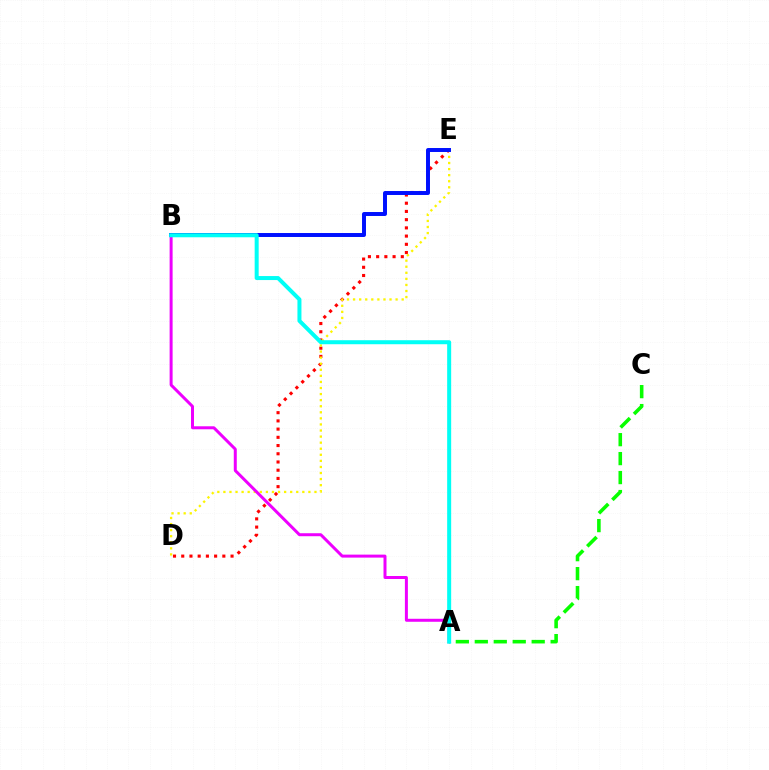{('D', 'E'): [{'color': '#ff0000', 'line_style': 'dotted', 'thickness': 2.23}, {'color': '#fcf500', 'line_style': 'dotted', 'thickness': 1.65}], ('A', 'B'): [{'color': '#ee00ff', 'line_style': 'solid', 'thickness': 2.15}, {'color': '#00fff6', 'line_style': 'solid', 'thickness': 2.88}], ('A', 'C'): [{'color': '#08ff00', 'line_style': 'dashed', 'thickness': 2.58}], ('B', 'E'): [{'color': '#0010ff', 'line_style': 'solid', 'thickness': 2.85}]}